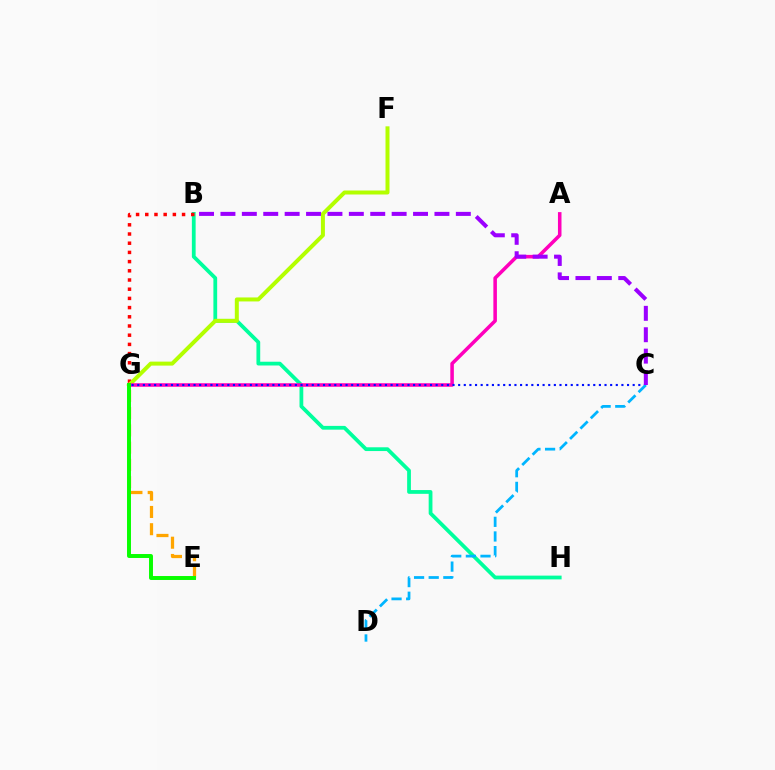{('B', 'H'): [{'color': '#00ff9d', 'line_style': 'solid', 'thickness': 2.71}], ('B', 'G'): [{'color': '#ff0000', 'line_style': 'dotted', 'thickness': 2.5}], ('F', 'G'): [{'color': '#b3ff00', 'line_style': 'solid', 'thickness': 2.87}], ('E', 'G'): [{'color': '#ffa500', 'line_style': 'dashed', 'thickness': 2.34}, {'color': '#08ff00', 'line_style': 'solid', 'thickness': 2.84}], ('A', 'G'): [{'color': '#ff00bd', 'line_style': 'solid', 'thickness': 2.55}], ('C', 'G'): [{'color': '#0010ff', 'line_style': 'dotted', 'thickness': 1.53}], ('C', 'D'): [{'color': '#00b5ff', 'line_style': 'dashed', 'thickness': 1.99}], ('B', 'C'): [{'color': '#9b00ff', 'line_style': 'dashed', 'thickness': 2.91}]}